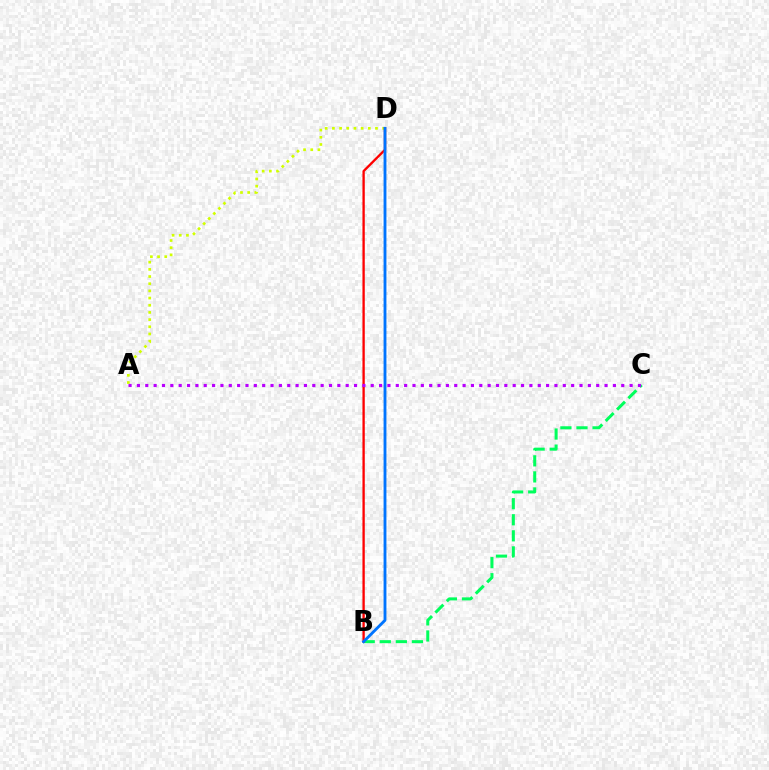{('B', 'C'): [{'color': '#00ff5c', 'line_style': 'dashed', 'thickness': 2.18}], ('A', 'D'): [{'color': '#d1ff00', 'line_style': 'dotted', 'thickness': 1.95}], ('B', 'D'): [{'color': '#ff0000', 'line_style': 'solid', 'thickness': 1.68}, {'color': '#0074ff', 'line_style': 'solid', 'thickness': 2.05}], ('A', 'C'): [{'color': '#b900ff', 'line_style': 'dotted', 'thickness': 2.27}]}